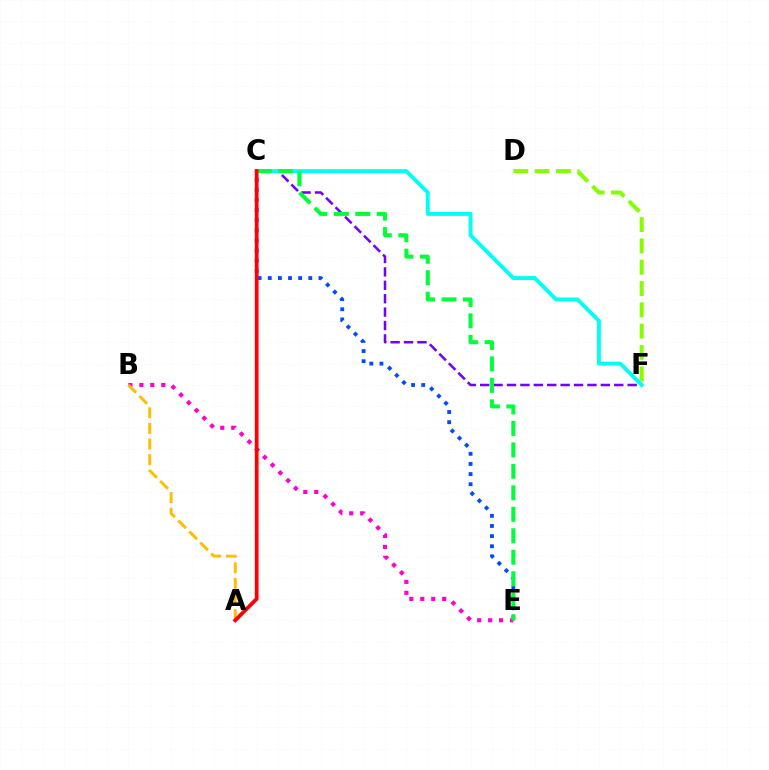{('C', 'F'): [{'color': '#7200ff', 'line_style': 'dashed', 'thickness': 1.82}, {'color': '#00fff6', 'line_style': 'solid', 'thickness': 2.8}], ('C', 'E'): [{'color': '#004bff', 'line_style': 'dotted', 'thickness': 2.75}, {'color': '#00ff39', 'line_style': 'dashed', 'thickness': 2.92}], ('B', 'E'): [{'color': '#ff00cf', 'line_style': 'dotted', 'thickness': 2.98}], ('A', 'B'): [{'color': '#ffbd00', 'line_style': 'dashed', 'thickness': 2.12}], ('D', 'F'): [{'color': '#84ff00', 'line_style': 'dashed', 'thickness': 2.9}], ('A', 'C'): [{'color': '#ff0000', 'line_style': 'solid', 'thickness': 2.71}]}